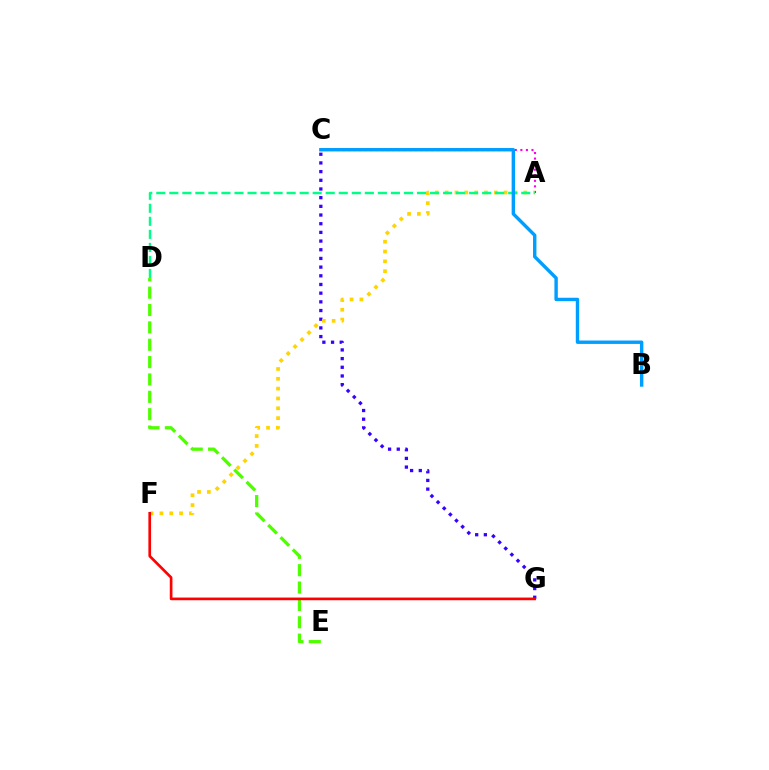{('C', 'G'): [{'color': '#3700ff', 'line_style': 'dotted', 'thickness': 2.36}], ('A', 'C'): [{'color': '#ff00ed', 'line_style': 'dotted', 'thickness': 1.51}], ('A', 'F'): [{'color': '#ffd500', 'line_style': 'dotted', 'thickness': 2.67}], ('D', 'E'): [{'color': '#4fff00', 'line_style': 'dashed', 'thickness': 2.36}], ('F', 'G'): [{'color': '#ff0000', 'line_style': 'solid', 'thickness': 1.92}], ('A', 'D'): [{'color': '#00ff86', 'line_style': 'dashed', 'thickness': 1.77}], ('B', 'C'): [{'color': '#009eff', 'line_style': 'solid', 'thickness': 2.45}]}